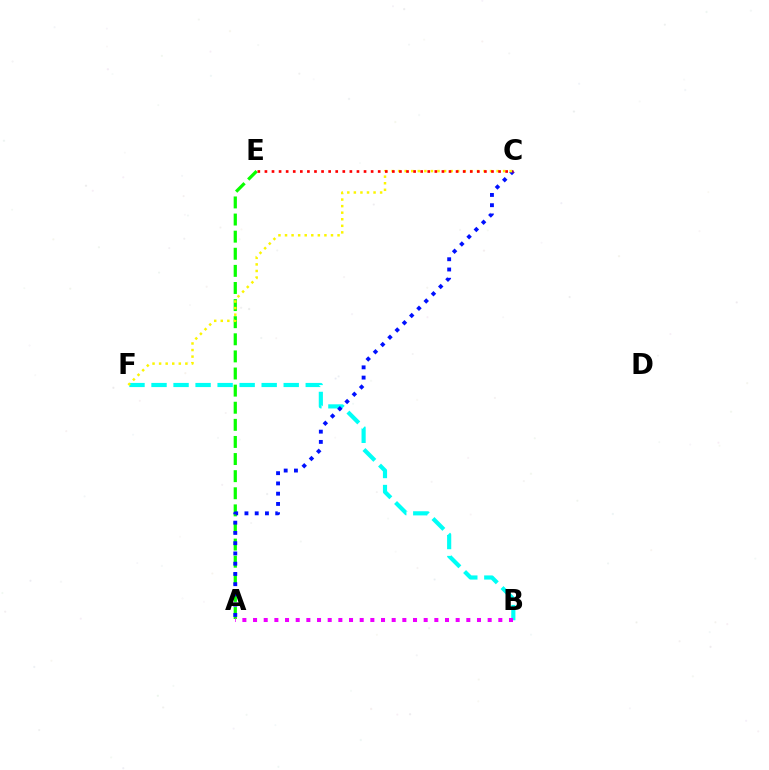{('A', 'E'): [{'color': '#08ff00', 'line_style': 'dashed', 'thickness': 2.32}], ('B', 'F'): [{'color': '#00fff6', 'line_style': 'dashed', 'thickness': 2.99}], ('A', 'C'): [{'color': '#0010ff', 'line_style': 'dotted', 'thickness': 2.79}], ('A', 'B'): [{'color': '#ee00ff', 'line_style': 'dotted', 'thickness': 2.9}], ('C', 'F'): [{'color': '#fcf500', 'line_style': 'dotted', 'thickness': 1.78}], ('C', 'E'): [{'color': '#ff0000', 'line_style': 'dotted', 'thickness': 1.92}]}